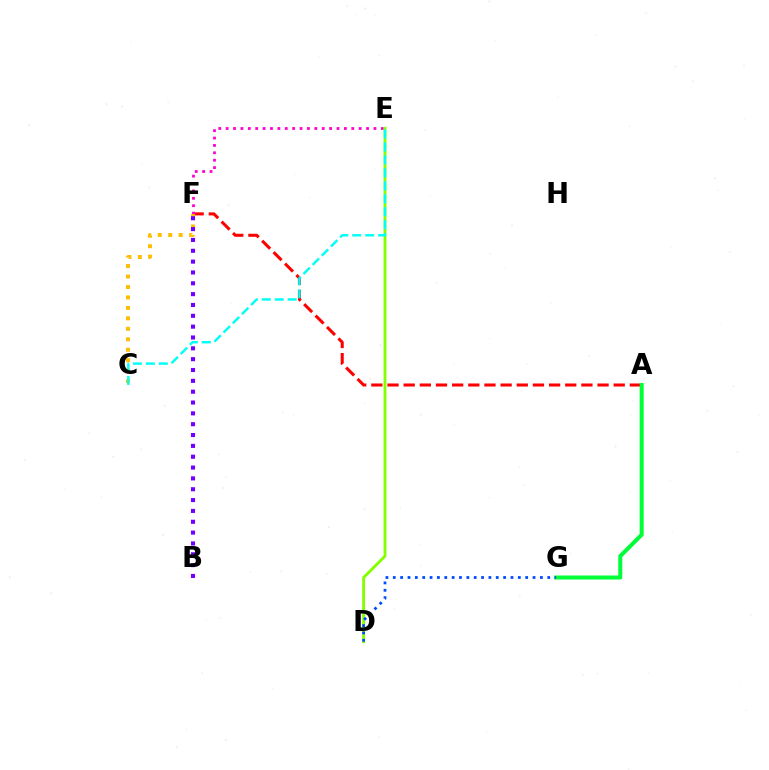{('A', 'F'): [{'color': '#ff0000', 'line_style': 'dashed', 'thickness': 2.19}], ('E', 'F'): [{'color': '#ff00cf', 'line_style': 'dotted', 'thickness': 2.01}], ('D', 'E'): [{'color': '#84ff00', 'line_style': 'solid', 'thickness': 2.06}], ('A', 'G'): [{'color': '#00ff39', 'line_style': 'solid', 'thickness': 2.9}], ('C', 'F'): [{'color': '#ffbd00', 'line_style': 'dotted', 'thickness': 2.84}], ('B', 'F'): [{'color': '#7200ff', 'line_style': 'dotted', 'thickness': 2.95}], ('C', 'E'): [{'color': '#00fff6', 'line_style': 'dashed', 'thickness': 1.76}], ('D', 'G'): [{'color': '#004bff', 'line_style': 'dotted', 'thickness': 2.0}]}